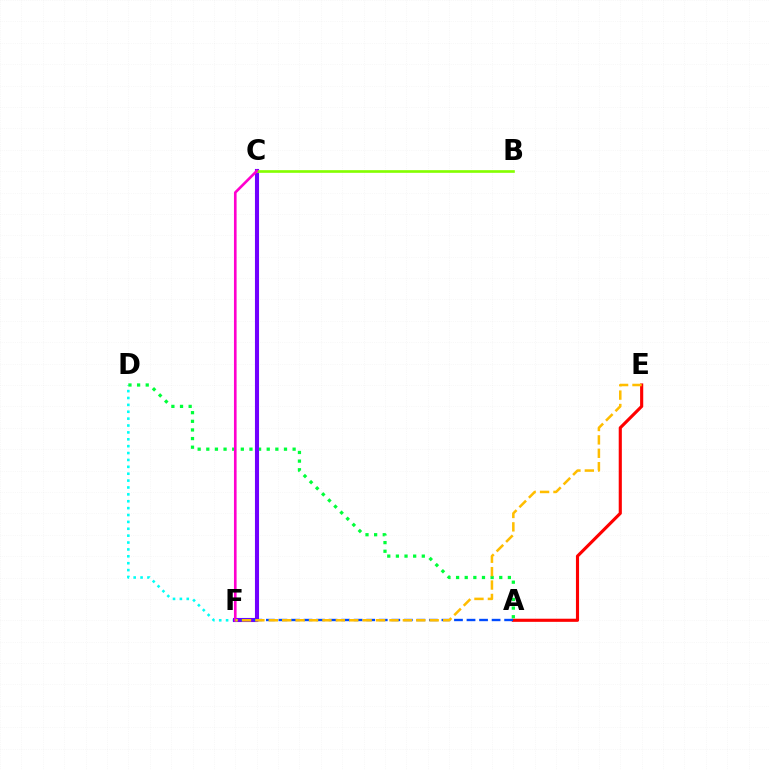{('D', 'F'): [{'color': '#00fff6', 'line_style': 'dotted', 'thickness': 1.87}], ('A', 'E'): [{'color': '#ff0000', 'line_style': 'solid', 'thickness': 2.25}], ('A', 'D'): [{'color': '#00ff39', 'line_style': 'dotted', 'thickness': 2.35}], ('C', 'F'): [{'color': '#7200ff', 'line_style': 'solid', 'thickness': 2.95}, {'color': '#ff00cf', 'line_style': 'solid', 'thickness': 1.9}], ('B', 'C'): [{'color': '#84ff00', 'line_style': 'solid', 'thickness': 1.9}], ('A', 'F'): [{'color': '#004bff', 'line_style': 'dashed', 'thickness': 1.7}], ('E', 'F'): [{'color': '#ffbd00', 'line_style': 'dashed', 'thickness': 1.82}]}